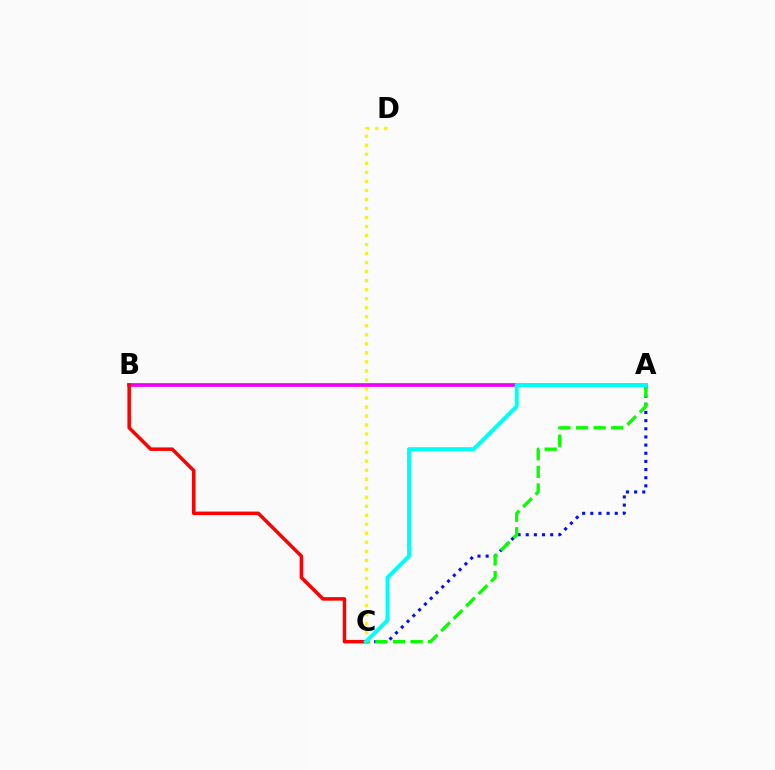{('C', 'D'): [{'color': '#fcf500', 'line_style': 'dotted', 'thickness': 2.45}], ('A', 'B'): [{'color': '#ee00ff', 'line_style': 'solid', 'thickness': 2.68}], ('A', 'C'): [{'color': '#0010ff', 'line_style': 'dotted', 'thickness': 2.22}, {'color': '#08ff00', 'line_style': 'dashed', 'thickness': 2.39}, {'color': '#00fff6', 'line_style': 'solid', 'thickness': 2.86}], ('B', 'C'): [{'color': '#ff0000', 'line_style': 'solid', 'thickness': 2.53}]}